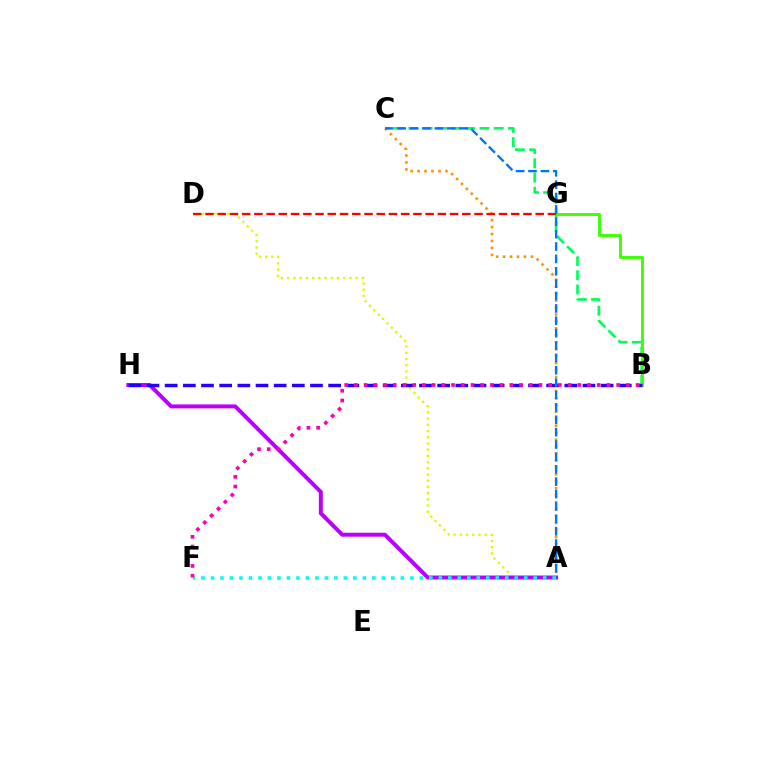{('A', 'D'): [{'color': '#d1ff00', 'line_style': 'dotted', 'thickness': 1.69}], ('B', 'C'): [{'color': '#00ff5c', 'line_style': 'dashed', 'thickness': 1.93}], ('A', 'H'): [{'color': '#b900ff', 'line_style': 'solid', 'thickness': 2.84}], ('B', 'G'): [{'color': '#3dff00', 'line_style': 'solid', 'thickness': 2.09}], ('B', 'H'): [{'color': '#2500ff', 'line_style': 'dashed', 'thickness': 2.47}], ('A', 'C'): [{'color': '#ff9400', 'line_style': 'dotted', 'thickness': 1.89}, {'color': '#0074ff', 'line_style': 'dashed', 'thickness': 1.68}], ('D', 'G'): [{'color': '#ff0000', 'line_style': 'dashed', 'thickness': 1.66}], ('A', 'F'): [{'color': '#00fff6', 'line_style': 'dotted', 'thickness': 2.58}], ('B', 'F'): [{'color': '#ff00ac', 'line_style': 'dotted', 'thickness': 2.64}]}